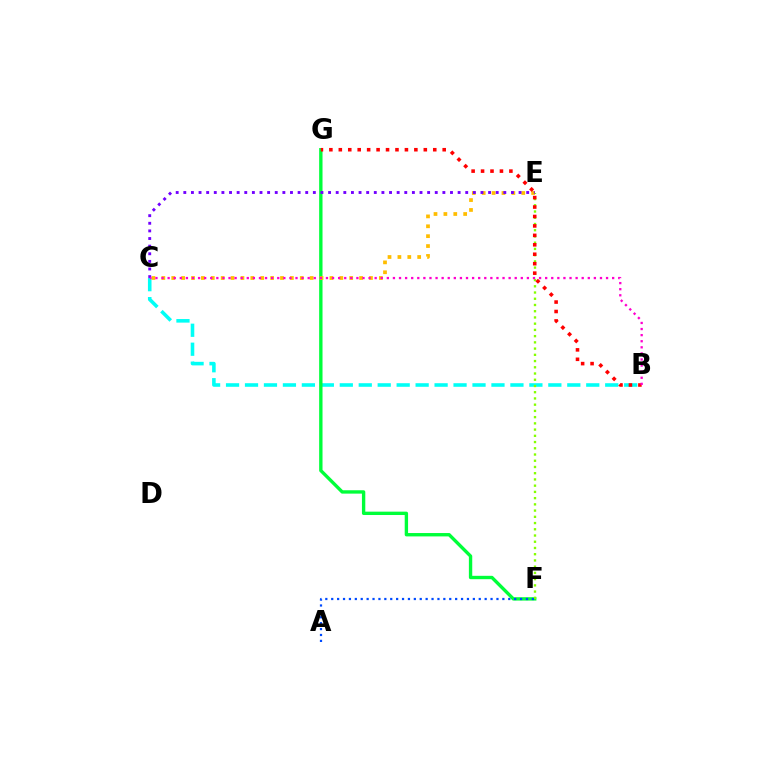{('B', 'C'): [{'color': '#00fff6', 'line_style': 'dashed', 'thickness': 2.58}, {'color': '#ff00cf', 'line_style': 'dotted', 'thickness': 1.65}], ('F', 'G'): [{'color': '#00ff39', 'line_style': 'solid', 'thickness': 2.42}], ('E', 'F'): [{'color': '#84ff00', 'line_style': 'dotted', 'thickness': 1.69}], ('C', 'E'): [{'color': '#ffbd00', 'line_style': 'dotted', 'thickness': 2.69}, {'color': '#7200ff', 'line_style': 'dotted', 'thickness': 2.07}], ('B', 'G'): [{'color': '#ff0000', 'line_style': 'dotted', 'thickness': 2.57}], ('A', 'F'): [{'color': '#004bff', 'line_style': 'dotted', 'thickness': 1.6}]}